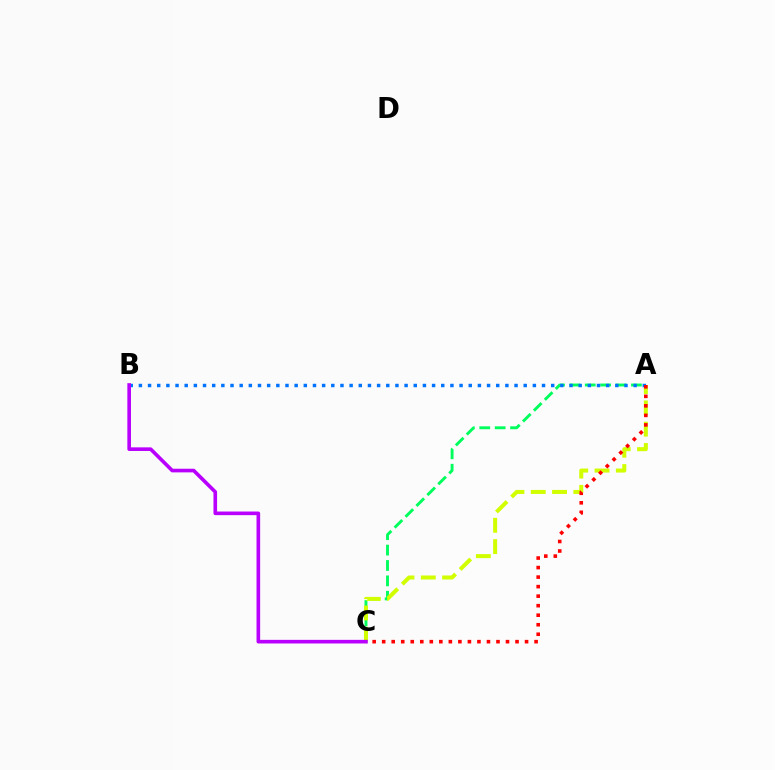{('A', 'C'): [{'color': '#00ff5c', 'line_style': 'dashed', 'thickness': 2.09}, {'color': '#d1ff00', 'line_style': 'dashed', 'thickness': 2.89}, {'color': '#ff0000', 'line_style': 'dotted', 'thickness': 2.59}], ('A', 'B'): [{'color': '#0074ff', 'line_style': 'dotted', 'thickness': 2.49}], ('B', 'C'): [{'color': '#b900ff', 'line_style': 'solid', 'thickness': 2.61}]}